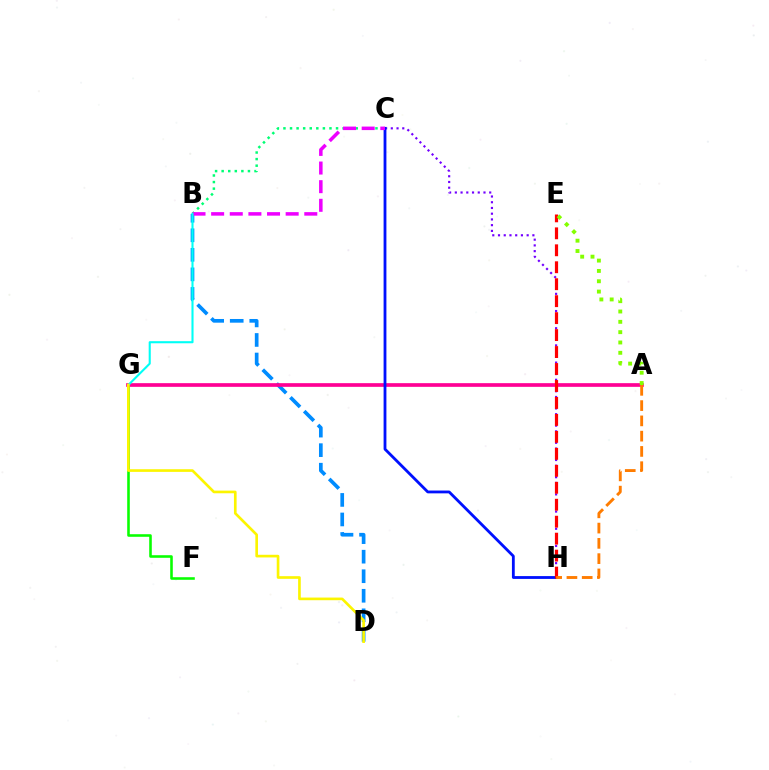{('B', 'D'): [{'color': '#008cff', 'line_style': 'dashed', 'thickness': 2.65}], ('F', 'G'): [{'color': '#08ff00', 'line_style': 'solid', 'thickness': 1.86}], ('C', 'H'): [{'color': '#7200ff', 'line_style': 'dotted', 'thickness': 1.56}, {'color': '#0010ff', 'line_style': 'solid', 'thickness': 2.03}], ('A', 'G'): [{'color': '#ff0094', 'line_style': 'solid', 'thickness': 2.65}], ('B', 'C'): [{'color': '#00ff74', 'line_style': 'dotted', 'thickness': 1.79}, {'color': '#ee00ff', 'line_style': 'dashed', 'thickness': 2.53}], ('E', 'H'): [{'color': '#ff0000', 'line_style': 'dashed', 'thickness': 2.3}], ('B', 'G'): [{'color': '#00fff6', 'line_style': 'solid', 'thickness': 1.51}], ('D', 'G'): [{'color': '#fcf500', 'line_style': 'solid', 'thickness': 1.91}], ('A', 'E'): [{'color': '#84ff00', 'line_style': 'dotted', 'thickness': 2.81}], ('A', 'H'): [{'color': '#ff7c00', 'line_style': 'dashed', 'thickness': 2.07}]}